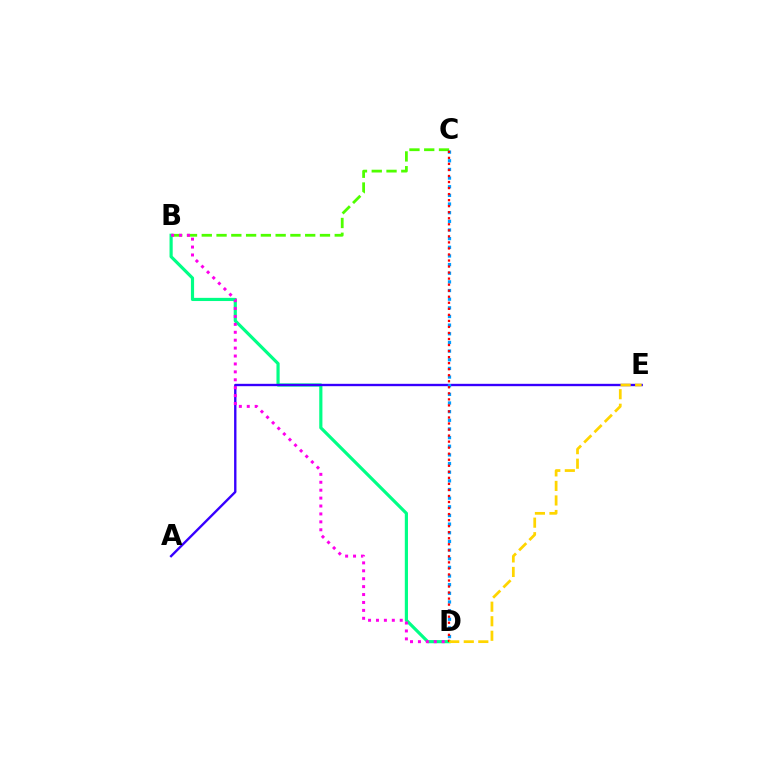{('B', 'D'): [{'color': '#00ff86', 'line_style': 'solid', 'thickness': 2.28}, {'color': '#ff00ed', 'line_style': 'dotted', 'thickness': 2.15}], ('B', 'C'): [{'color': '#4fff00', 'line_style': 'dashed', 'thickness': 2.01}], ('A', 'E'): [{'color': '#3700ff', 'line_style': 'solid', 'thickness': 1.71}], ('C', 'D'): [{'color': '#009eff', 'line_style': 'dotted', 'thickness': 2.35}, {'color': '#ff0000', 'line_style': 'dotted', 'thickness': 1.64}], ('D', 'E'): [{'color': '#ffd500', 'line_style': 'dashed', 'thickness': 1.97}]}